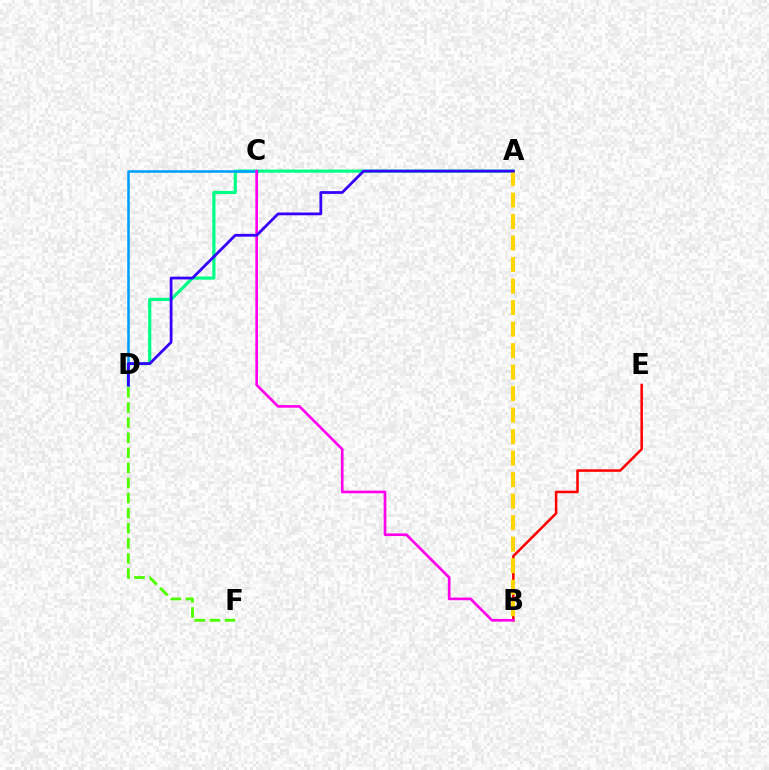{('D', 'F'): [{'color': '#4fff00', 'line_style': 'dashed', 'thickness': 2.05}], ('A', 'D'): [{'color': '#00ff86', 'line_style': 'solid', 'thickness': 2.29}, {'color': '#3700ff', 'line_style': 'solid', 'thickness': 2.0}], ('B', 'E'): [{'color': '#ff0000', 'line_style': 'solid', 'thickness': 1.82}], ('A', 'B'): [{'color': '#ffd500', 'line_style': 'dashed', 'thickness': 2.92}], ('C', 'D'): [{'color': '#009eff', 'line_style': 'solid', 'thickness': 1.84}], ('B', 'C'): [{'color': '#ff00ed', 'line_style': 'solid', 'thickness': 1.92}]}